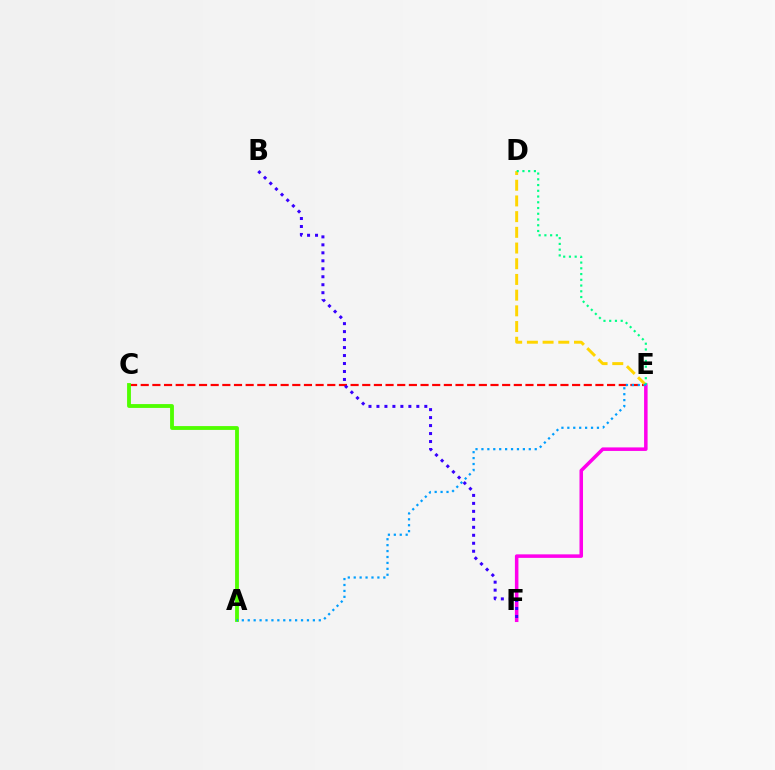{('C', 'E'): [{'color': '#ff0000', 'line_style': 'dashed', 'thickness': 1.58}], ('A', 'C'): [{'color': '#4fff00', 'line_style': 'solid', 'thickness': 2.75}], ('E', 'F'): [{'color': '#ff00ed', 'line_style': 'solid', 'thickness': 2.54}], ('D', 'E'): [{'color': '#ffd500', 'line_style': 'dashed', 'thickness': 2.13}, {'color': '#00ff86', 'line_style': 'dotted', 'thickness': 1.56}], ('A', 'E'): [{'color': '#009eff', 'line_style': 'dotted', 'thickness': 1.61}], ('B', 'F'): [{'color': '#3700ff', 'line_style': 'dotted', 'thickness': 2.17}]}